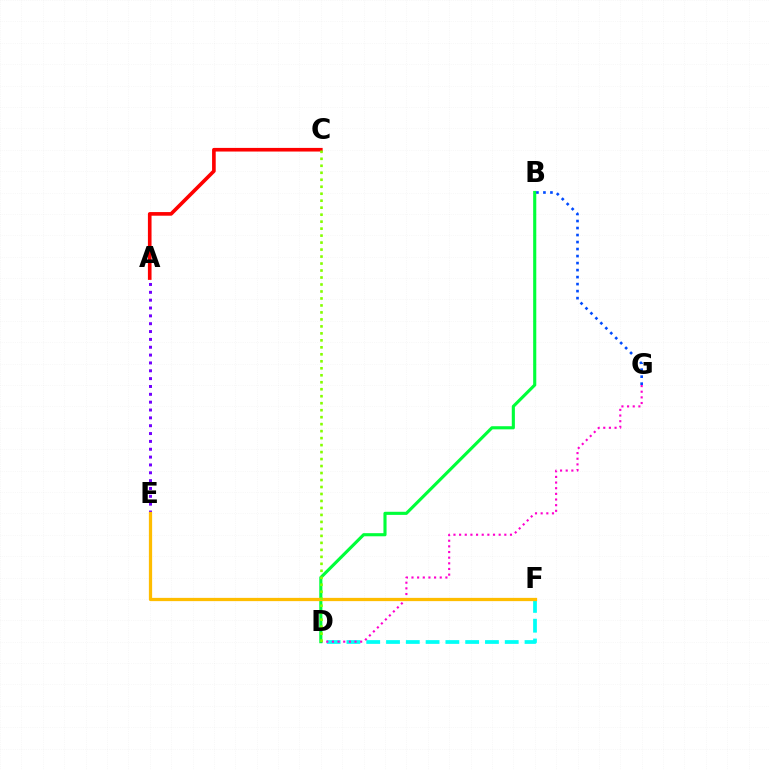{('D', 'F'): [{'color': '#00fff6', 'line_style': 'dashed', 'thickness': 2.69}], ('D', 'G'): [{'color': '#ff00cf', 'line_style': 'dotted', 'thickness': 1.54}], ('A', 'E'): [{'color': '#7200ff', 'line_style': 'dotted', 'thickness': 2.13}], ('B', 'D'): [{'color': '#00ff39', 'line_style': 'solid', 'thickness': 2.24}], ('E', 'F'): [{'color': '#ffbd00', 'line_style': 'solid', 'thickness': 2.34}], ('A', 'C'): [{'color': '#ff0000', 'line_style': 'solid', 'thickness': 2.62}], ('B', 'G'): [{'color': '#004bff', 'line_style': 'dotted', 'thickness': 1.9}], ('C', 'D'): [{'color': '#84ff00', 'line_style': 'dotted', 'thickness': 1.9}]}